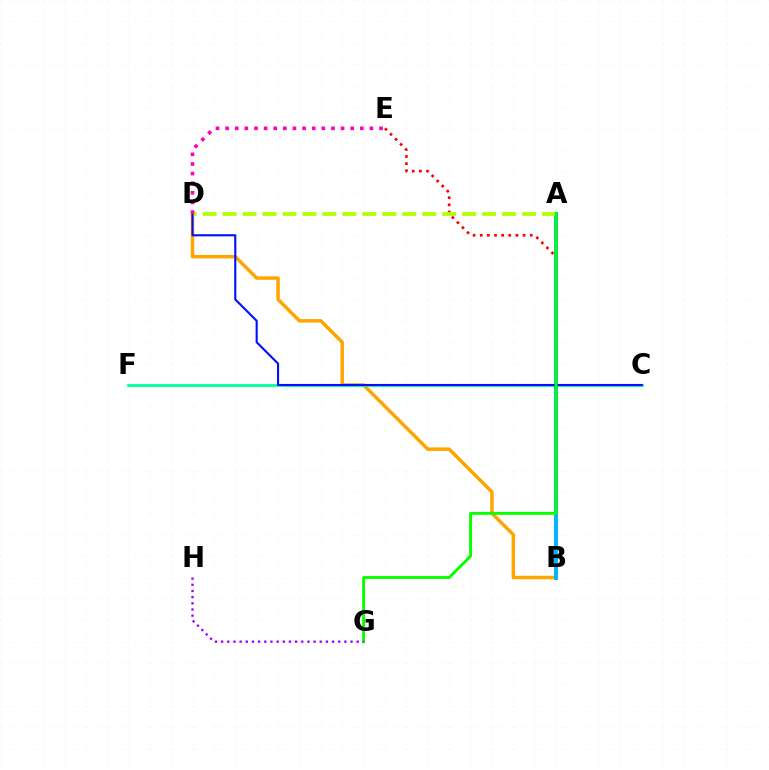{('B', 'E'): [{'color': '#ff0000', 'line_style': 'dotted', 'thickness': 1.94}], ('B', 'D'): [{'color': '#ffa500', 'line_style': 'solid', 'thickness': 2.5}], ('C', 'F'): [{'color': '#00ff9d', 'line_style': 'solid', 'thickness': 2.0}], ('A', 'B'): [{'color': '#00b5ff', 'line_style': 'solid', 'thickness': 2.83}], ('A', 'D'): [{'color': '#b3ff00', 'line_style': 'dashed', 'thickness': 2.71}], ('C', 'D'): [{'color': '#0010ff', 'line_style': 'solid', 'thickness': 1.52}], ('A', 'G'): [{'color': '#08ff00', 'line_style': 'solid', 'thickness': 2.08}], ('D', 'E'): [{'color': '#ff00bd', 'line_style': 'dotted', 'thickness': 2.61}], ('G', 'H'): [{'color': '#9b00ff', 'line_style': 'dotted', 'thickness': 1.67}]}